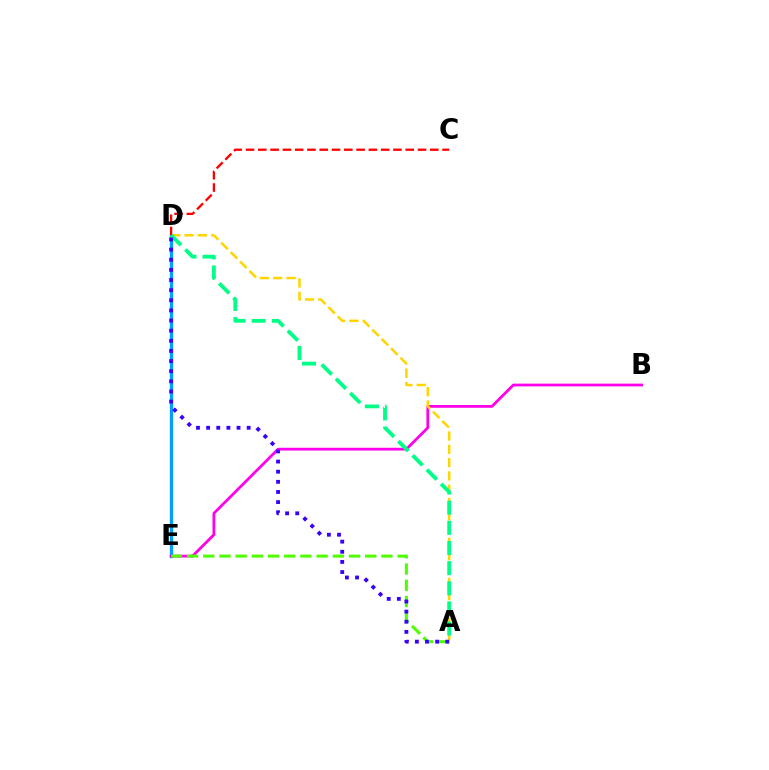{('D', 'E'): [{'color': '#009eff', 'line_style': 'solid', 'thickness': 2.39}], ('B', 'E'): [{'color': '#ff00ed', 'line_style': 'solid', 'thickness': 1.99}], ('A', 'D'): [{'color': '#ffd500', 'line_style': 'dashed', 'thickness': 1.81}, {'color': '#00ff86', 'line_style': 'dashed', 'thickness': 2.74}, {'color': '#3700ff', 'line_style': 'dotted', 'thickness': 2.75}], ('A', 'E'): [{'color': '#4fff00', 'line_style': 'dashed', 'thickness': 2.2}], ('C', 'D'): [{'color': '#ff0000', 'line_style': 'dashed', 'thickness': 1.67}]}